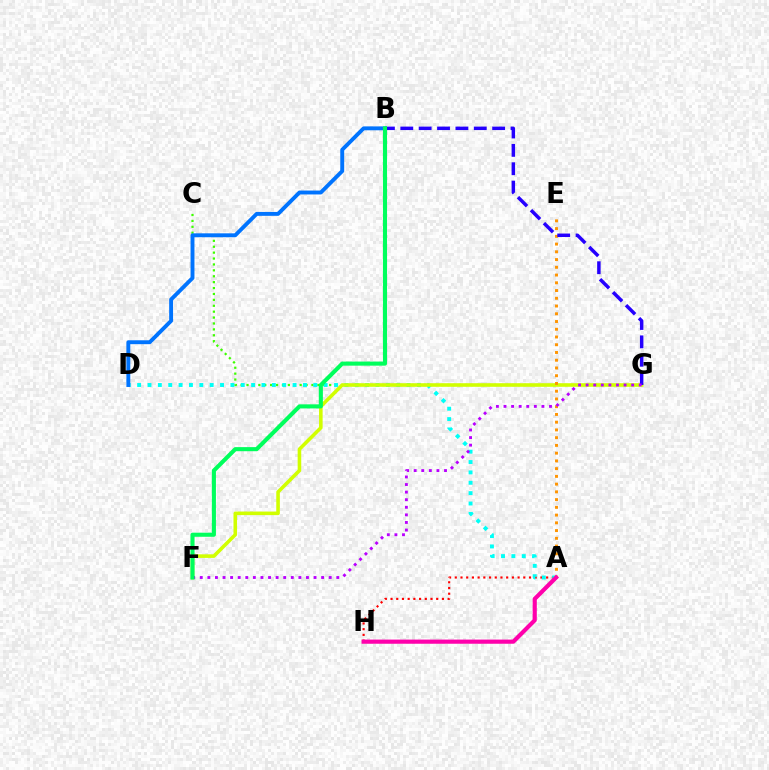{('C', 'G'): [{'color': '#3dff00', 'line_style': 'dotted', 'thickness': 1.6}], ('A', 'H'): [{'color': '#ff0000', 'line_style': 'dotted', 'thickness': 1.55}, {'color': '#ff00ac', 'line_style': 'solid', 'thickness': 2.99}], ('A', 'D'): [{'color': '#00fff6', 'line_style': 'dotted', 'thickness': 2.82}], ('F', 'G'): [{'color': '#d1ff00', 'line_style': 'solid', 'thickness': 2.57}, {'color': '#b900ff', 'line_style': 'dotted', 'thickness': 2.06}], ('A', 'E'): [{'color': '#ff9400', 'line_style': 'dotted', 'thickness': 2.1}], ('B', 'G'): [{'color': '#2500ff', 'line_style': 'dashed', 'thickness': 2.5}], ('B', 'D'): [{'color': '#0074ff', 'line_style': 'solid', 'thickness': 2.8}], ('B', 'F'): [{'color': '#00ff5c', 'line_style': 'solid', 'thickness': 2.95}]}